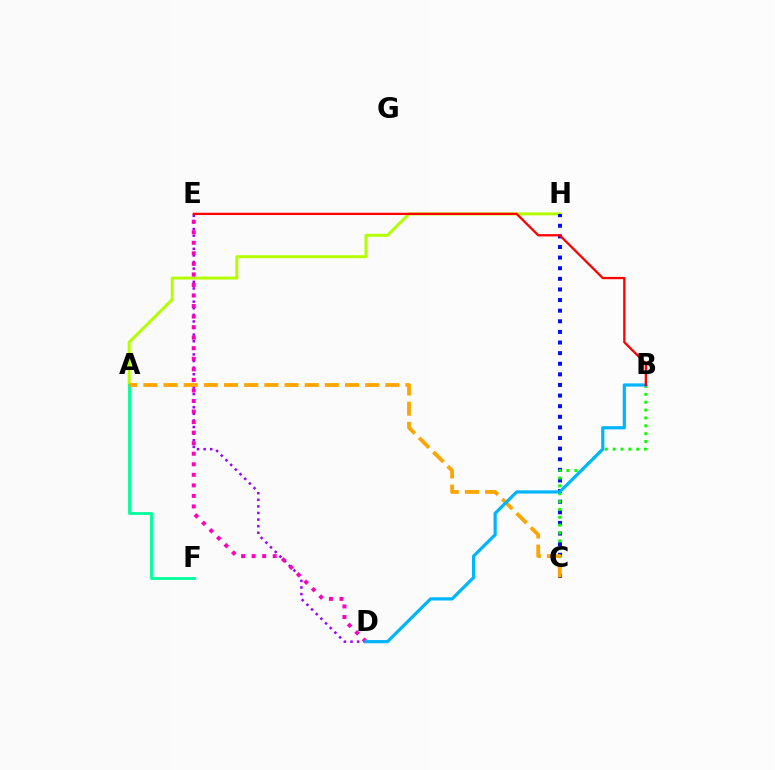{('A', 'H'): [{'color': '#b3ff00', 'line_style': 'solid', 'thickness': 2.14}], ('C', 'H'): [{'color': '#0010ff', 'line_style': 'dotted', 'thickness': 2.88}], ('A', 'F'): [{'color': '#00ff9d', 'line_style': 'solid', 'thickness': 2.04}], ('D', 'E'): [{'color': '#9b00ff', 'line_style': 'dotted', 'thickness': 1.79}, {'color': '#ff00bd', 'line_style': 'dotted', 'thickness': 2.87}], ('B', 'C'): [{'color': '#08ff00', 'line_style': 'dotted', 'thickness': 2.14}], ('A', 'C'): [{'color': '#ffa500', 'line_style': 'dashed', 'thickness': 2.74}], ('B', 'D'): [{'color': '#00b5ff', 'line_style': 'solid', 'thickness': 2.31}], ('B', 'E'): [{'color': '#ff0000', 'line_style': 'solid', 'thickness': 1.64}]}